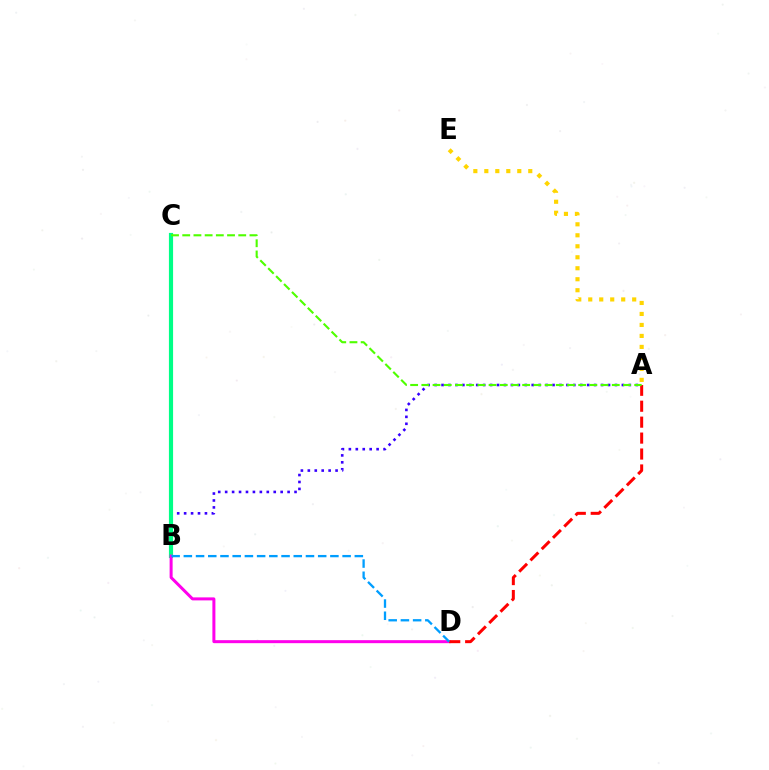{('A', 'B'): [{'color': '#3700ff', 'line_style': 'dotted', 'thickness': 1.88}], ('B', 'C'): [{'color': '#00ff86', 'line_style': 'solid', 'thickness': 3.0}], ('B', 'D'): [{'color': '#ff00ed', 'line_style': 'solid', 'thickness': 2.16}, {'color': '#009eff', 'line_style': 'dashed', 'thickness': 1.66}], ('A', 'D'): [{'color': '#ff0000', 'line_style': 'dashed', 'thickness': 2.17}], ('A', 'C'): [{'color': '#4fff00', 'line_style': 'dashed', 'thickness': 1.52}], ('A', 'E'): [{'color': '#ffd500', 'line_style': 'dotted', 'thickness': 2.98}]}